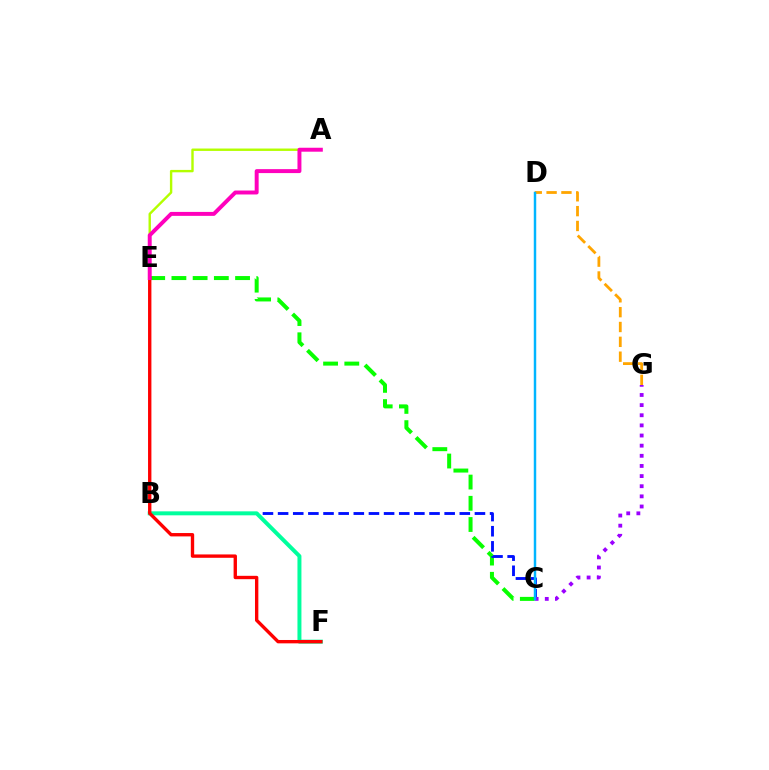{('C', 'E'): [{'color': '#08ff00', 'line_style': 'dashed', 'thickness': 2.88}], ('D', 'G'): [{'color': '#ffa500', 'line_style': 'dashed', 'thickness': 2.02}], ('B', 'C'): [{'color': '#0010ff', 'line_style': 'dashed', 'thickness': 2.06}], ('B', 'F'): [{'color': '#00ff9d', 'line_style': 'solid', 'thickness': 2.86}], ('C', 'G'): [{'color': '#9b00ff', 'line_style': 'dotted', 'thickness': 2.75}], ('A', 'E'): [{'color': '#b3ff00', 'line_style': 'solid', 'thickness': 1.73}, {'color': '#ff00bd', 'line_style': 'solid', 'thickness': 2.84}], ('E', 'F'): [{'color': '#ff0000', 'line_style': 'solid', 'thickness': 2.42}], ('C', 'D'): [{'color': '#00b5ff', 'line_style': 'solid', 'thickness': 1.77}]}